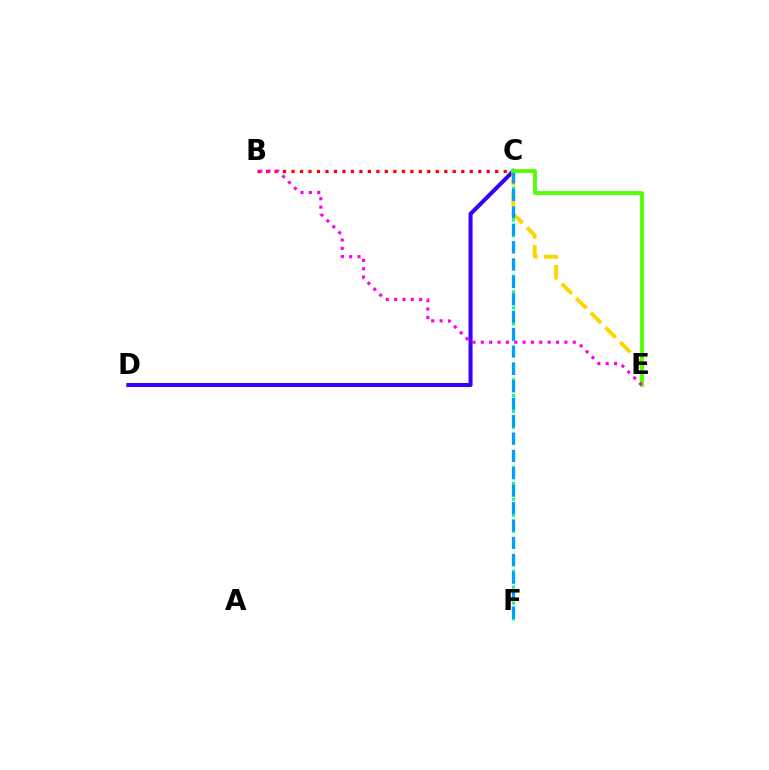{('C', 'D'): [{'color': '#3700ff', 'line_style': 'solid', 'thickness': 2.92}], ('C', 'F'): [{'color': '#00ff86', 'line_style': 'dotted', 'thickness': 2.17}, {'color': '#009eff', 'line_style': 'dashed', 'thickness': 2.36}], ('C', 'E'): [{'color': '#ffd500', 'line_style': 'dashed', 'thickness': 2.81}, {'color': '#4fff00', 'line_style': 'solid', 'thickness': 2.72}], ('B', 'C'): [{'color': '#ff0000', 'line_style': 'dotted', 'thickness': 2.31}], ('B', 'E'): [{'color': '#ff00ed', 'line_style': 'dotted', 'thickness': 2.27}]}